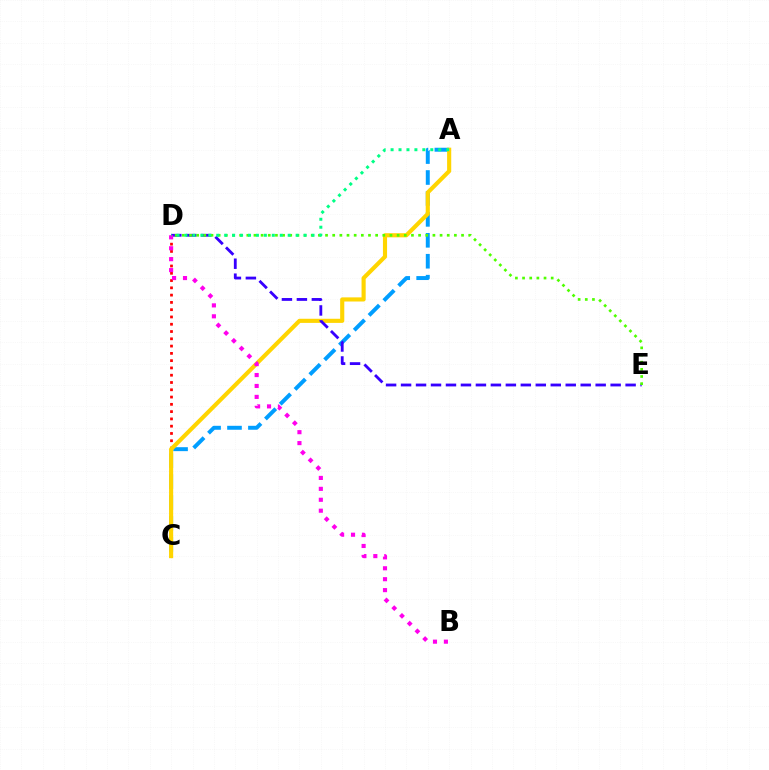{('A', 'C'): [{'color': '#009eff', 'line_style': 'dashed', 'thickness': 2.84}, {'color': '#ffd500', 'line_style': 'solid', 'thickness': 2.97}], ('C', 'D'): [{'color': '#ff0000', 'line_style': 'dotted', 'thickness': 1.98}], ('D', 'E'): [{'color': '#3700ff', 'line_style': 'dashed', 'thickness': 2.03}, {'color': '#4fff00', 'line_style': 'dotted', 'thickness': 1.94}], ('B', 'D'): [{'color': '#ff00ed', 'line_style': 'dotted', 'thickness': 2.97}], ('A', 'D'): [{'color': '#00ff86', 'line_style': 'dotted', 'thickness': 2.16}]}